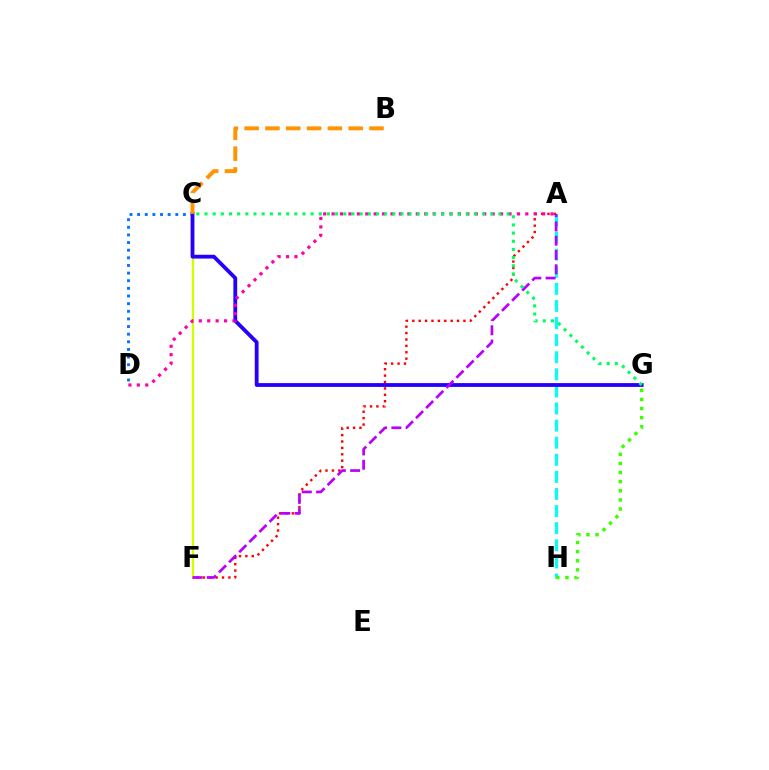{('A', 'F'): [{'color': '#ff0000', 'line_style': 'dotted', 'thickness': 1.74}, {'color': '#b900ff', 'line_style': 'dashed', 'thickness': 1.94}], ('C', 'D'): [{'color': '#0074ff', 'line_style': 'dotted', 'thickness': 2.07}], ('A', 'H'): [{'color': '#00fff6', 'line_style': 'dashed', 'thickness': 2.32}], ('C', 'F'): [{'color': '#d1ff00', 'line_style': 'solid', 'thickness': 1.67}], ('C', 'G'): [{'color': '#2500ff', 'line_style': 'solid', 'thickness': 2.74}, {'color': '#00ff5c', 'line_style': 'dotted', 'thickness': 2.22}], ('A', 'D'): [{'color': '#ff00ac', 'line_style': 'dotted', 'thickness': 2.29}], ('G', 'H'): [{'color': '#3dff00', 'line_style': 'dotted', 'thickness': 2.48}], ('B', 'C'): [{'color': '#ff9400', 'line_style': 'dashed', 'thickness': 2.83}]}